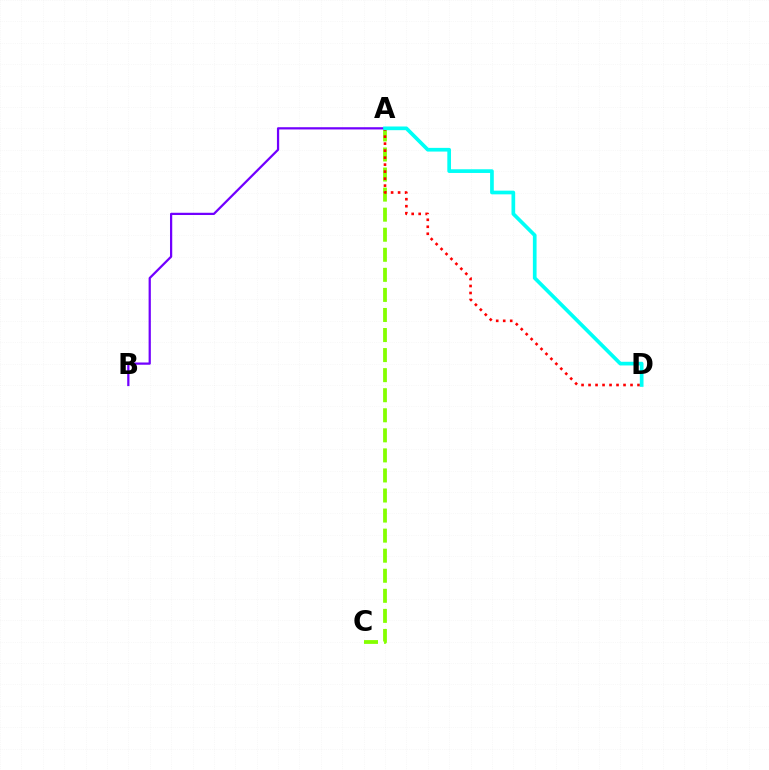{('A', 'C'): [{'color': '#84ff00', 'line_style': 'dashed', 'thickness': 2.73}], ('A', 'B'): [{'color': '#7200ff', 'line_style': 'solid', 'thickness': 1.61}], ('A', 'D'): [{'color': '#ff0000', 'line_style': 'dotted', 'thickness': 1.9}, {'color': '#00fff6', 'line_style': 'solid', 'thickness': 2.66}]}